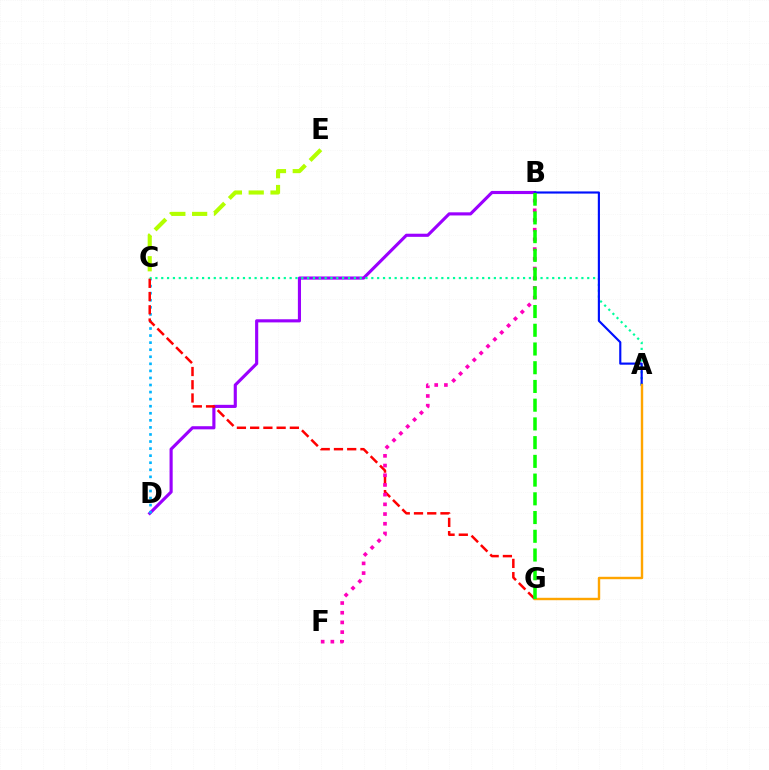{('B', 'D'): [{'color': '#9b00ff', 'line_style': 'solid', 'thickness': 2.25}], ('C', 'D'): [{'color': '#00b5ff', 'line_style': 'dotted', 'thickness': 1.92}], ('A', 'C'): [{'color': '#00ff9d', 'line_style': 'dotted', 'thickness': 1.59}], ('C', 'E'): [{'color': '#b3ff00', 'line_style': 'dashed', 'thickness': 2.96}], ('A', 'B'): [{'color': '#0010ff', 'line_style': 'solid', 'thickness': 1.55}], ('C', 'G'): [{'color': '#ff0000', 'line_style': 'dashed', 'thickness': 1.8}], ('B', 'F'): [{'color': '#ff00bd', 'line_style': 'dotted', 'thickness': 2.64}], ('A', 'G'): [{'color': '#ffa500', 'line_style': 'solid', 'thickness': 1.74}], ('B', 'G'): [{'color': '#08ff00', 'line_style': 'dashed', 'thickness': 2.54}]}